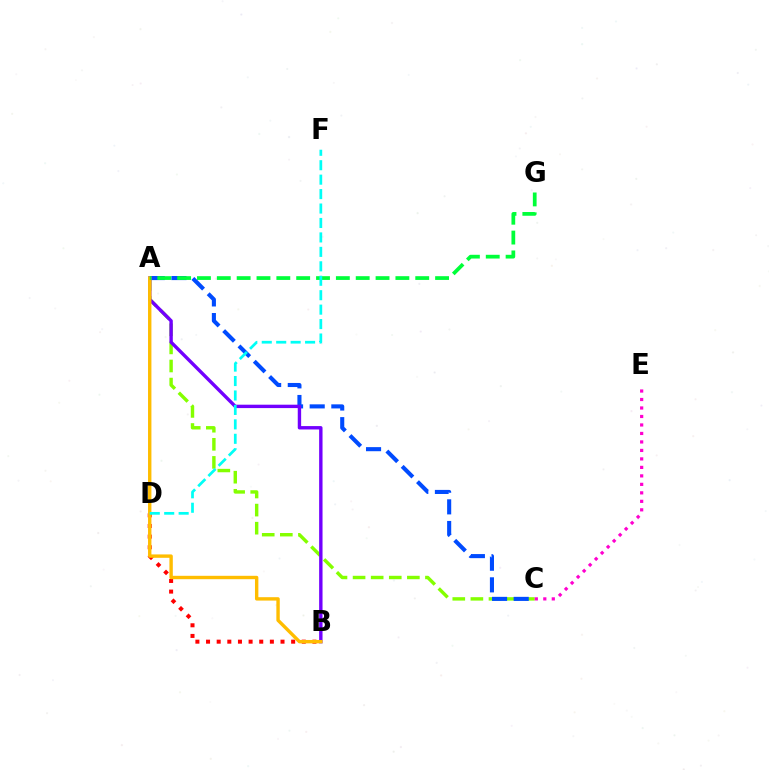{('A', 'C'): [{'color': '#84ff00', 'line_style': 'dashed', 'thickness': 2.46}, {'color': '#004bff', 'line_style': 'dashed', 'thickness': 2.94}], ('C', 'E'): [{'color': '#ff00cf', 'line_style': 'dotted', 'thickness': 2.31}], ('B', 'D'): [{'color': '#ff0000', 'line_style': 'dotted', 'thickness': 2.89}], ('A', 'B'): [{'color': '#7200ff', 'line_style': 'solid', 'thickness': 2.44}, {'color': '#ffbd00', 'line_style': 'solid', 'thickness': 2.44}], ('A', 'G'): [{'color': '#00ff39', 'line_style': 'dashed', 'thickness': 2.7}], ('D', 'F'): [{'color': '#00fff6', 'line_style': 'dashed', 'thickness': 1.96}]}